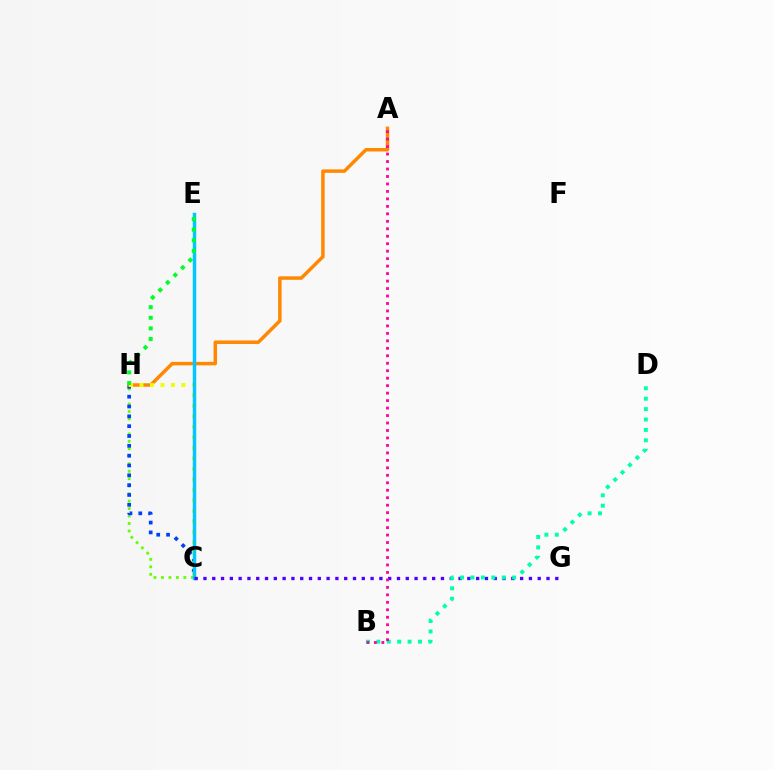{('C', 'H'): [{'color': '#66ff00', 'line_style': 'dotted', 'thickness': 2.03}, {'color': '#003fff', 'line_style': 'dotted', 'thickness': 2.67}, {'color': '#eeff00', 'line_style': 'dotted', 'thickness': 2.85}], ('A', 'H'): [{'color': '#ff8800', 'line_style': 'solid', 'thickness': 2.51}], ('C', 'E'): [{'color': '#ff0000', 'line_style': 'solid', 'thickness': 2.12}, {'color': '#d600ff', 'line_style': 'solid', 'thickness': 1.8}, {'color': '#00c7ff', 'line_style': 'solid', 'thickness': 2.49}], ('C', 'G'): [{'color': '#4f00ff', 'line_style': 'dotted', 'thickness': 2.39}], ('B', 'D'): [{'color': '#00ffaf', 'line_style': 'dotted', 'thickness': 2.83}], ('E', 'H'): [{'color': '#00ff27', 'line_style': 'dotted', 'thickness': 2.88}], ('A', 'B'): [{'color': '#ff00a0', 'line_style': 'dotted', 'thickness': 2.03}]}